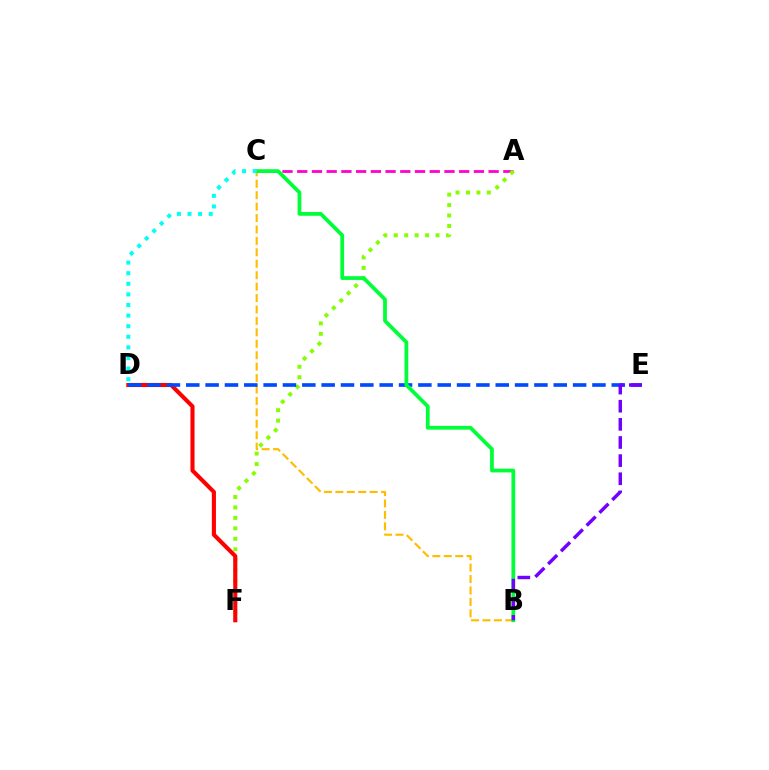{('A', 'C'): [{'color': '#ff00cf', 'line_style': 'dashed', 'thickness': 2.0}], ('A', 'F'): [{'color': '#84ff00', 'line_style': 'dotted', 'thickness': 2.84}], ('B', 'C'): [{'color': '#ffbd00', 'line_style': 'dashed', 'thickness': 1.55}, {'color': '#00ff39', 'line_style': 'solid', 'thickness': 2.71}], ('D', 'F'): [{'color': '#ff0000', 'line_style': 'solid', 'thickness': 2.95}], ('D', 'E'): [{'color': '#004bff', 'line_style': 'dashed', 'thickness': 2.63}], ('B', 'E'): [{'color': '#7200ff', 'line_style': 'dashed', 'thickness': 2.46}], ('C', 'D'): [{'color': '#00fff6', 'line_style': 'dotted', 'thickness': 2.88}]}